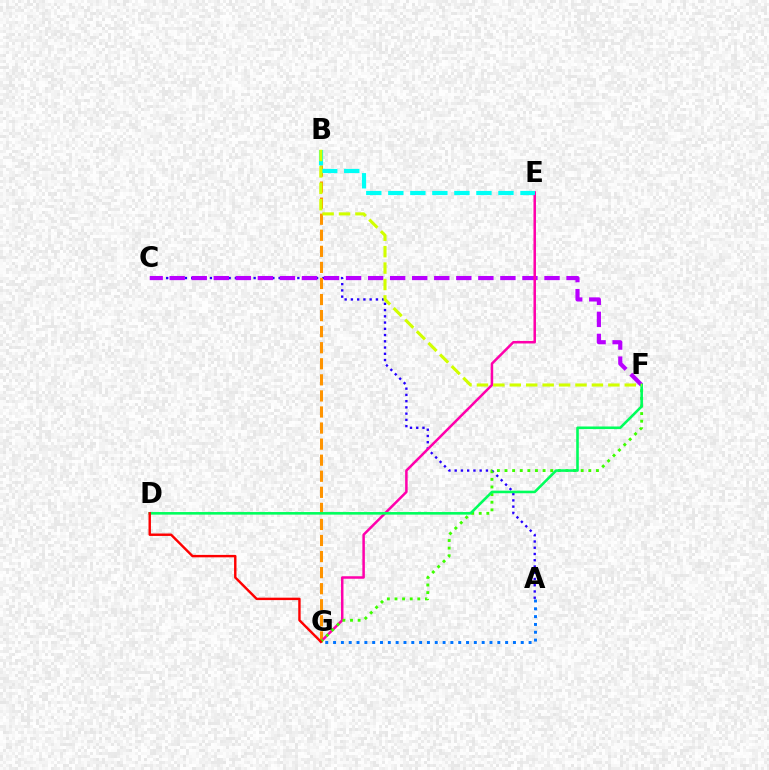{('A', 'C'): [{'color': '#2500ff', 'line_style': 'dotted', 'thickness': 1.7}], ('B', 'G'): [{'color': '#ff9400', 'line_style': 'dashed', 'thickness': 2.18}], ('C', 'F'): [{'color': '#b900ff', 'line_style': 'dashed', 'thickness': 3.0}], ('E', 'G'): [{'color': '#ff00ac', 'line_style': 'solid', 'thickness': 1.81}], ('F', 'G'): [{'color': '#3dff00', 'line_style': 'dotted', 'thickness': 2.07}], ('B', 'E'): [{'color': '#00fff6', 'line_style': 'dashed', 'thickness': 2.99}], ('D', 'F'): [{'color': '#00ff5c', 'line_style': 'solid', 'thickness': 1.86}], ('A', 'G'): [{'color': '#0074ff', 'line_style': 'dotted', 'thickness': 2.12}], ('D', 'G'): [{'color': '#ff0000', 'line_style': 'solid', 'thickness': 1.74}], ('B', 'F'): [{'color': '#d1ff00', 'line_style': 'dashed', 'thickness': 2.23}]}